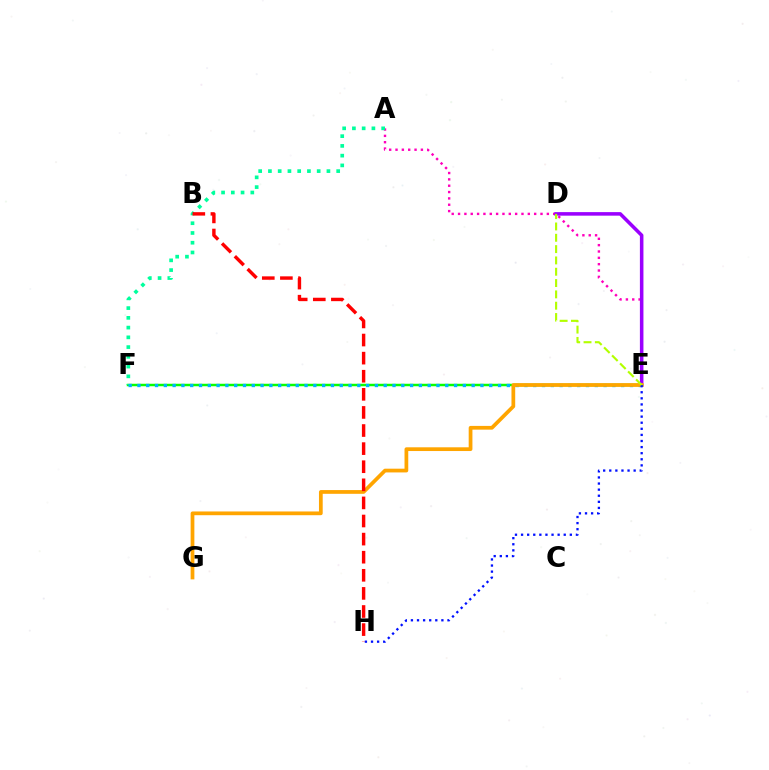{('E', 'F'): [{'color': '#08ff00', 'line_style': 'solid', 'thickness': 1.79}, {'color': '#00b5ff', 'line_style': 'dotted', 'thickness': 2.39}], ('A', 'E'): [{'color': '#ff00bd', 'line_style': 'dotted', 'thickness': 1.72}], ('A', 'F'): [{'color': '#00ff9d', 'line_style': 'dotted', 'thickness': 2.65}], ('D', 'E'): [{'color': '#9b00ff', 'line_style': 'solid', 'thickness': 2.55}, {'color': '#b3ff00', 'line_style': 'dashed', 'thickness': 1.54}], ('E', 'G'): [{'color': '#ffa500', 'line_style': 'solid', 'thickness': 2.69}], ('B', 'H'): [{'color': '#ff0000', 'line_style': 'dashed', 'thickness': 2.46}], ('E', 'H'): [{'color': '#0010ff', 'line_style': 'dotted', 'thickness': 1.66}]}